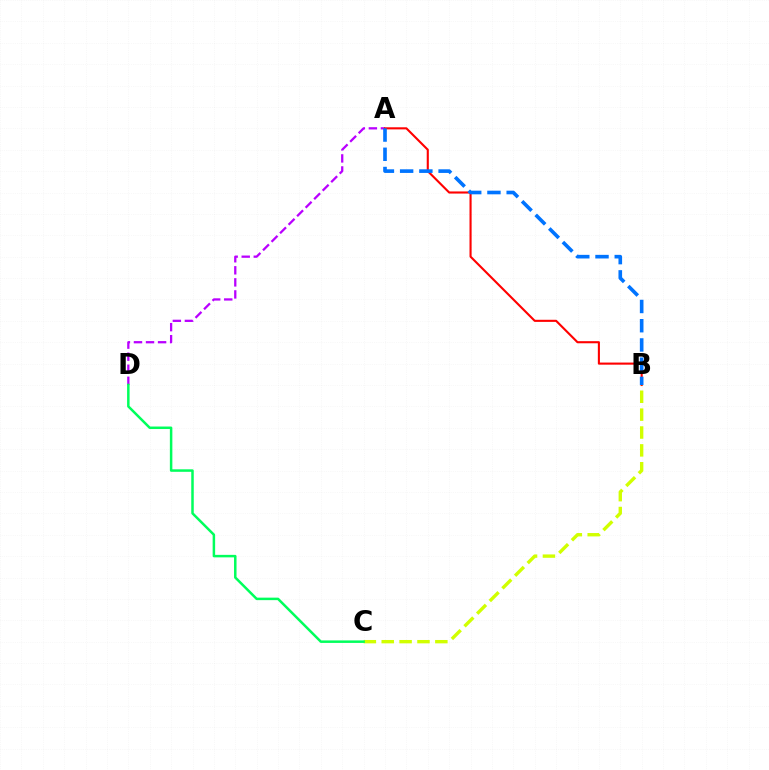{('A', 'D'): [{'color': '#b900ff', 'line_style': 'dashed', 'thickness': 1.64}], ('A', 'B'): [{'color': '#ff0000', 'line_style': 'solid', 'thickness': 1.52}, {'color': '#0074ff', 'line_style': 'dashed', 'thickness': 2.61}], ('B', 'C'): [{'color': '#d1ff00', 'line_style': 'dashed', 'thickness': 2.43}], ('C', 'D'): [{'color': '#00ff5c', 'line_style': 'solid', 'thickness': 1.8}]}